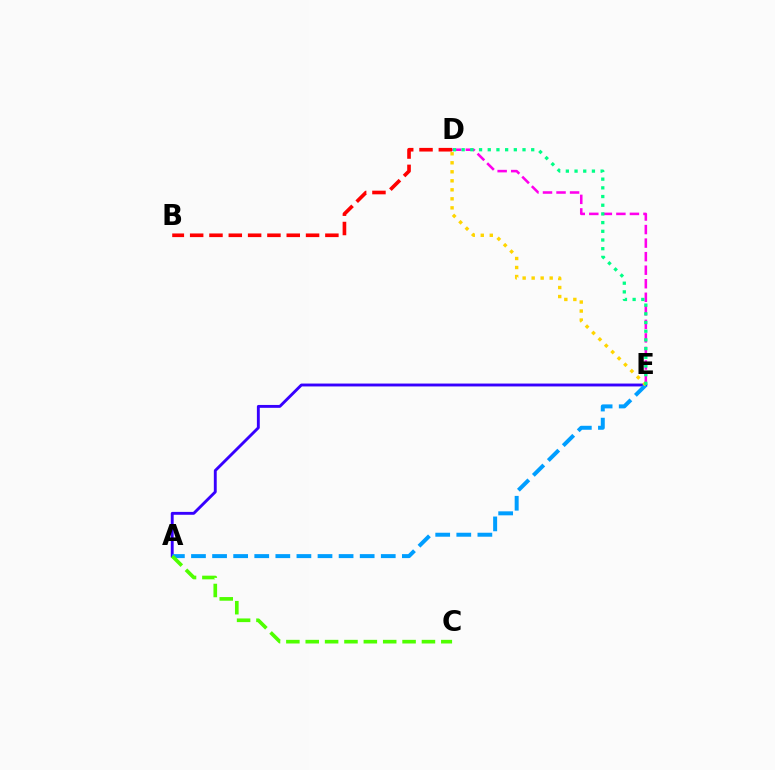{('D', 'E'): [{'color': '#ff00ed', 'line_style': 'dashed', 'thickness': 1.84}, {'color': '#ffd500', 'line_style': 'dotted', 'thickness': 2.45}, {'color': '#00ff86', 'line_style': 'dotted', 'thickness': 2.36}], ('A', 'E'): [{'color': '#3700ff', 'line_style': 'solid', 'thickness': 2.07}, {'color': '#009eff', 'line_style': 'dashed', 'thickness': 2.86}], ('A', 'C'): [{'color': '#4fff00', 'line_style': 'dashed', 'thickness': 2.63}], ('B', 'D'): [{'color': '#ff0000', 'line_style': 'dashed', 'thickness': 2.62}]}